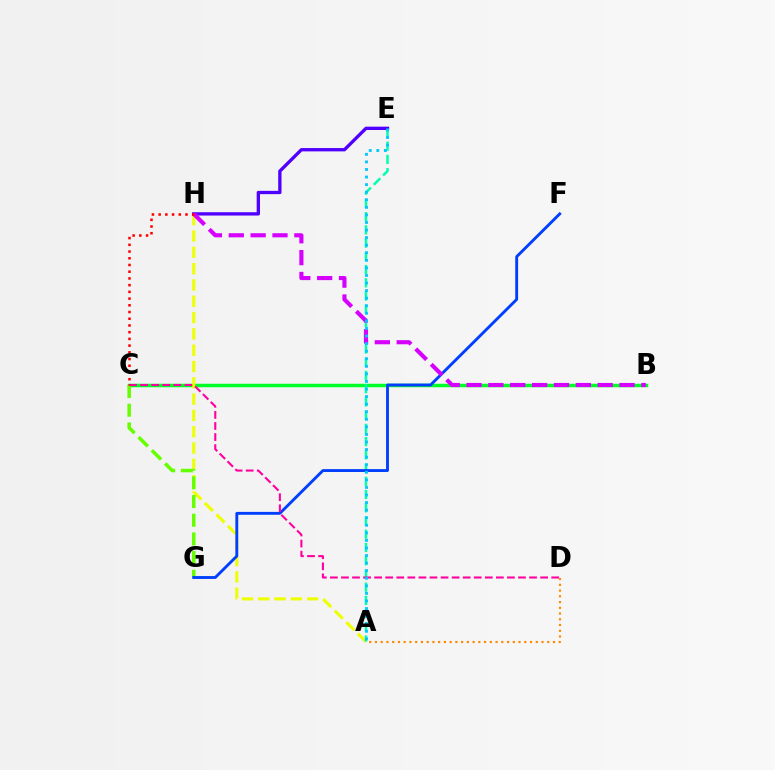{('B', 'C'): [{'color': '#00ff27', 'line_style': 'solid', 'thickness': 2.51}], ('A', 'H'): [{'color': '#eeff00', 'line_style': 'dashed', 'thickness': 2.22}], ('A', 'E'): [{'color': '#00ffaf', 'line_style': 'dashed', 'thickness': 1.8}, {'color': '#00c7ff', 'line_style': 'dotted', 'thickness': 2.06}], ('C', 'G'): [{'color': '#66ff00', 'line_style': 'dashed', 'thickness': 2.54}], ('F', 'G'): [{'color': '#003fff', 'line_style': 'solid', 'thickness': 2.07}], ('C', 'D'): [{'color': '#ff00a0', 'line_style': 'dashed', 'thickness': 1.5}], ('A', 'D'): [{'color': '#ff8800', 'line_style': 'dotted', 'thickness': 1.56}], ('E', 'H'): [{'color': '#4f00ff', 'line_style': 'solid', 'thickness': 2.39}], ('B', 'H'): [{'color': '#d600ff', 'line_style': 'dashed', 'thickness': 2.97}], ('C', 'H'): [{'color': '#ff0000', 'line_style': 'dotted', 'thickness': 1.83}]}